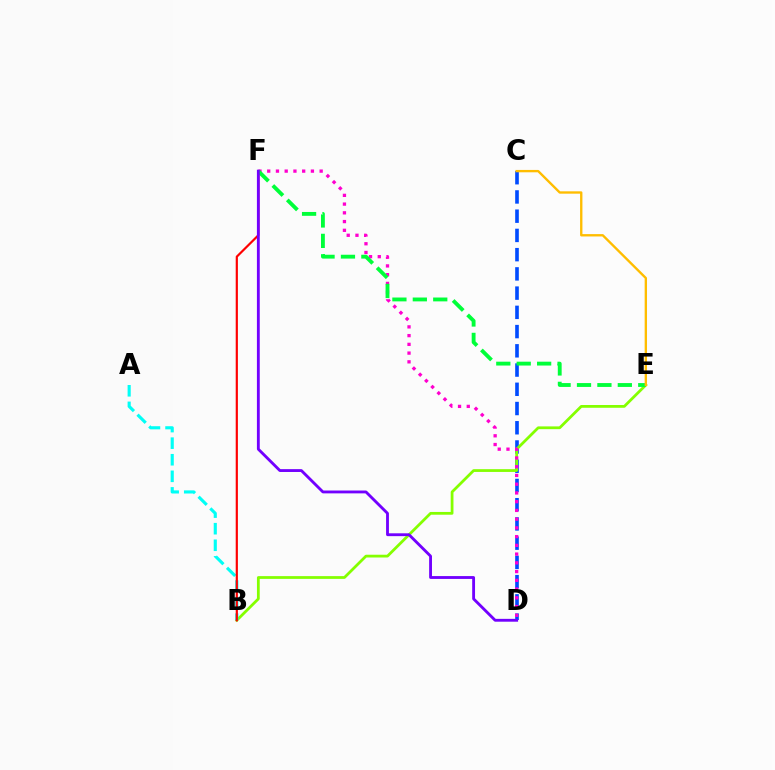{('C', 'D'): [{'color': '#004bff', 'line_style': 'dashed', 'thickness': 2.61}], ('B', 'E'): [{'color': '#84ff00', 'line_style': 'solid', 'thickness': 1.99}], ('A', 'B'): [{'color': '#00fff6', 'line_style': 'dashed', 'thickness': 2.25}], ('D', 'F'): [{'color': '#ff00cf', 'line_style': 'dotted', 'thickness': 2.37}, {'color': '#7200ff', 'line_style': 'solid', 'thickness': 2.05}], ('B', 'F'): [{'color': '#ff0000', 'line_style': 'solid', 'thickness': 1.57}], ('E', 'F'): [{'color': '#00ff39', 'line_style': 'dashed', 'thickness': 2.77}], ('C', 'E'): [{'color': '#ffbd00', 'line_style': 'solid', 'thickness': 1.7}]}